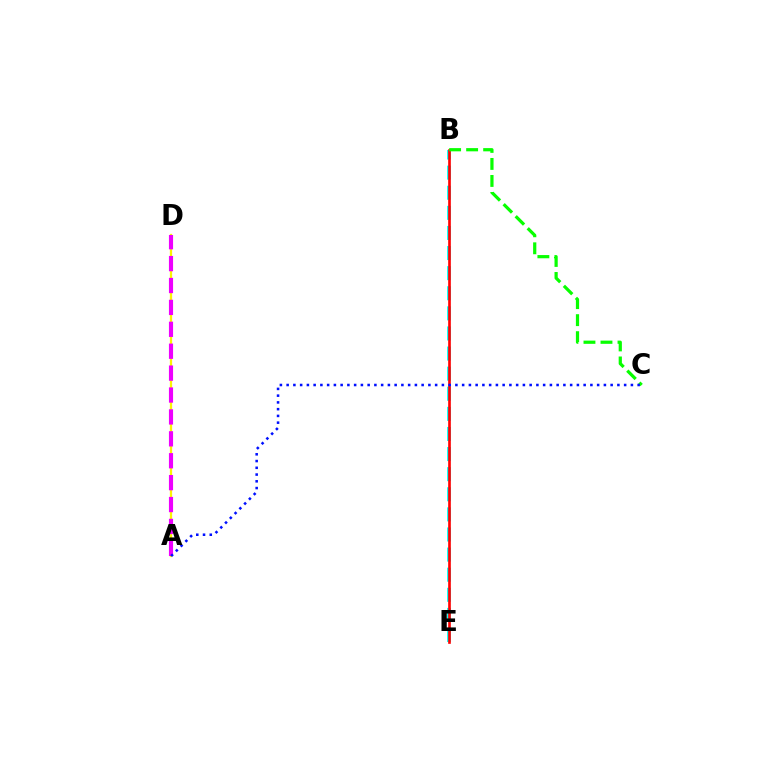{('A', 'D'): [{'color': '#fcf500', 'line_style': 'solid', 'thickness': 1.63}, {'color': '#ee00ff', 'line_style': 'dashed', 'thickness': 2.98}], ('B', 'E'): [{'color': '#00fff6', 'line_style': 'dashed', 'thickness': 2.73}, {'color': '#ff0000', 'line_style': 'solid', 'thickness': 1.91}], ('B', 'C'): [{'color': '#08ff00', 'line_style': 'dashed', 'thickness': 2.31}], ('A', 'C'): [{'color': '#0010ff', 'line_style': 'dotted', 'thickness': 1.83}]}